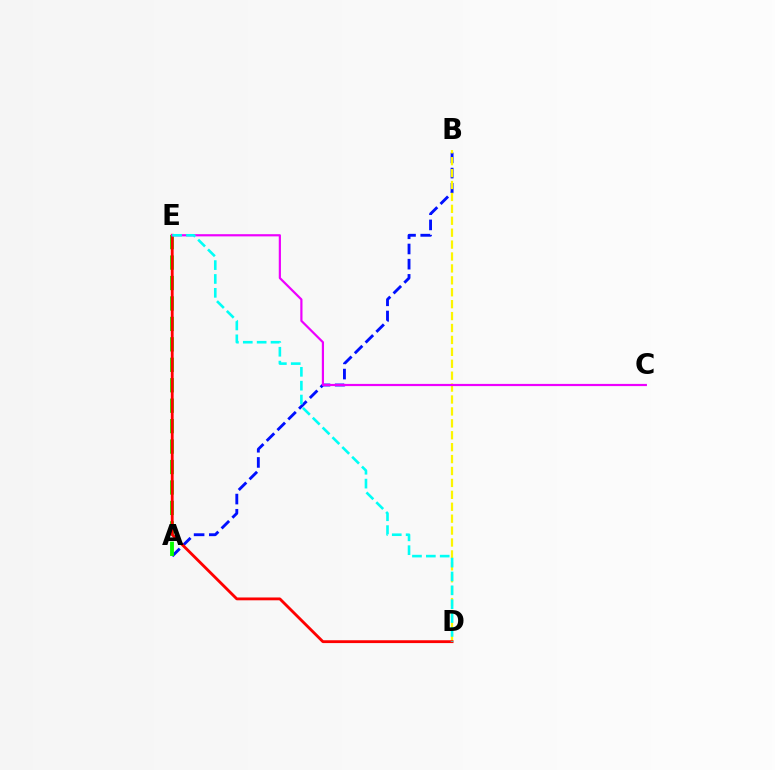{('A', 'B'): [{'color': '#0010ff', 'line_style': 'dashed', 'thickness': 2.06}], ('A', 'E'): [{'color': '#08ff00', 'line_style': 'dashed', 'thickness': 2.78}], ('B', 'D'): [{'color': '#fcf500', 'line_style': 'dashed', 'thickness': 1.62}], ('D', 'E'): [{'color': '#ff0000', 'line_style': 'solid', 'thickness': 2.04}, {'color': '#00fff6', 'line_style': 'dashed', 'thickness': 1.88}], ('C', 'E'): [{'color': '#ee00ff', 'line_style': 'solid', 'thickness': 1.58}]}